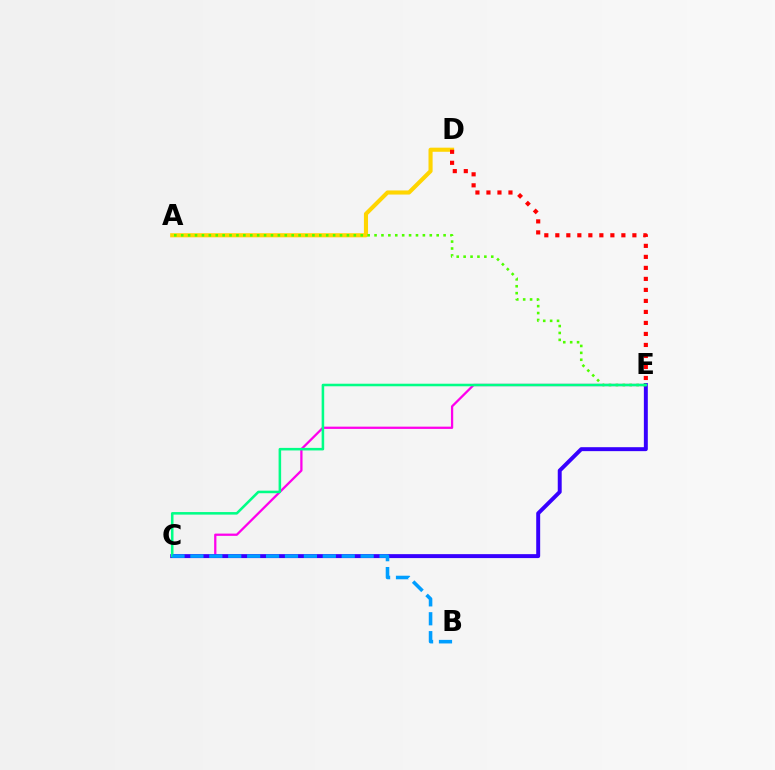{('A', 'D'): [{'color': '#ffd500', 'line_style': 'solid', 'thickness': 2.95}], ('C', 'E'): [{'color': '#ff00ed', 'line_style': 'solid', 'thickness': 1.63}, {'color': '#3700ff', 'line_style': 'solid', 'thickness': 2.84}, {'color': '#00ff86', 'line_style': 'solid', 'thickness': 1.84}], ('A', 'E'): [{'color': '#4fff00', 'line_style': 'dotted', 'thickness': 1.88}], ('D', 'E'): [{'color': '#ff0000', 'line_style': 'dotted', 'thickness': 2.99}], ('B', 'C'): [{'color': '#009eff', 'line_style': 'dashed', 'thickness': 2.57}]}